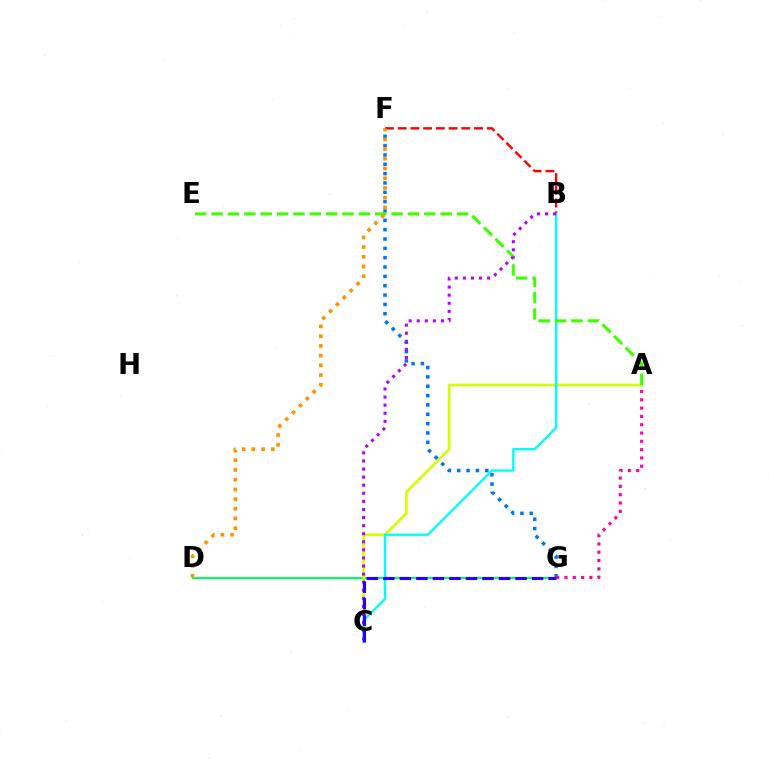{('D', 'G'): [{'color': '#00ff5c', 'line_style': 'solid', 'thickness': 1.5}], ('B', 'F'): [{'color': '#ff0000', 'line_style': 'dashed', 'thickness': 1.73}], ('A', 'C'): [{'color': '#d1ff00', 'line_style': 'solid', 'thickness': 1.92}], ('F', 'G'): [{'color': '#0074ff', 'line_style': 'dotted', 'thickness': 2.54}], ('B', 'C'): [{'color': '#00fff6', 'line_style': 'solid', 'thickness': 1.7}, {'color': '#b900ff', 'line_style': 'dotted', 'thickness': 2.2}], ('A', 'E'): [{'color': '#3dff00', 'line_style': 'dashed', 'thickness': 2.22}], ('D', 'F'): [{'color': '#ff9400', 'line_style': 'dotted', 'thickness': 2.64}], ('A', 'G'): [{'color': '#ff00ac', 'line_style': 'dotted', 'thickness': 2.26}], ('C', 'G'): [{'color': '#2500ff', 'line_style': 'dashed', 'thickness': 2.24}]}